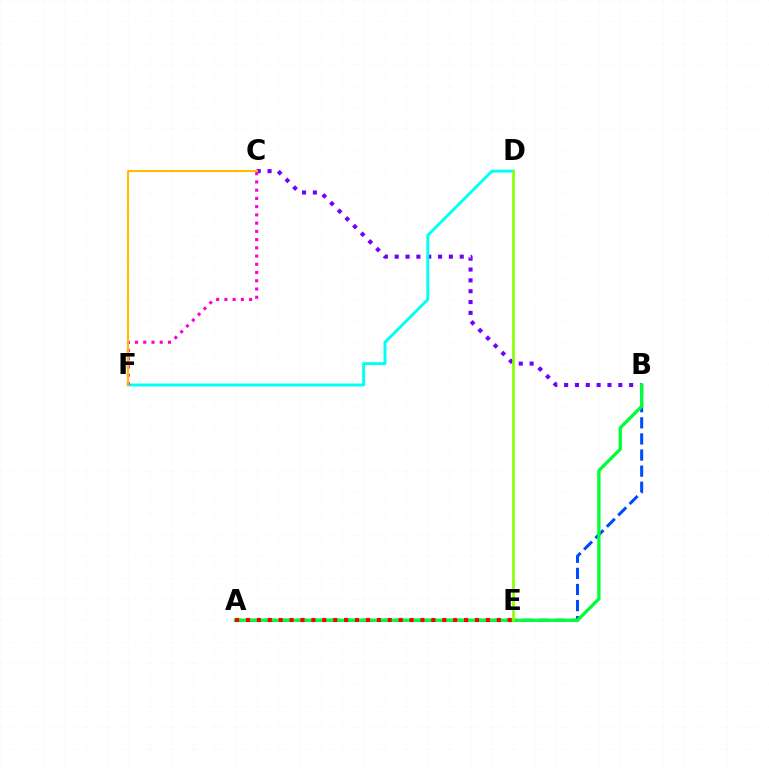{('A', 'B'): [{'color': '#004bff', 'line_style': 'dashed', 'thickness': 2.19}, {'color': '#00ff39', 'line_style': 'solid', 'thickness': 2.37}], ('B', 'C'): [{'color': '#7200ff', 'line_style': 'dotted', 'thickness': 2.95}], ('D', 'F'): [{'color': '#00fff6', 'line_style': 'solid', 'thickness': 2.1}], ('A', 'E'): [{'color': '#ff0000', 'line_style': 'dotted', 'thickness': 2.96}], ('C', 'F'): [{'color': '#ff00cf', 'line_style': 'dotted', 'thickness': 2.24}, {'color': '#ffbd00', 'line_style': 'solid', 'thickness': 1.51}], ('D', 'E'): [{'color': '#84ff00', 'line_style': 'solid', 'thickness': 1.87}]}